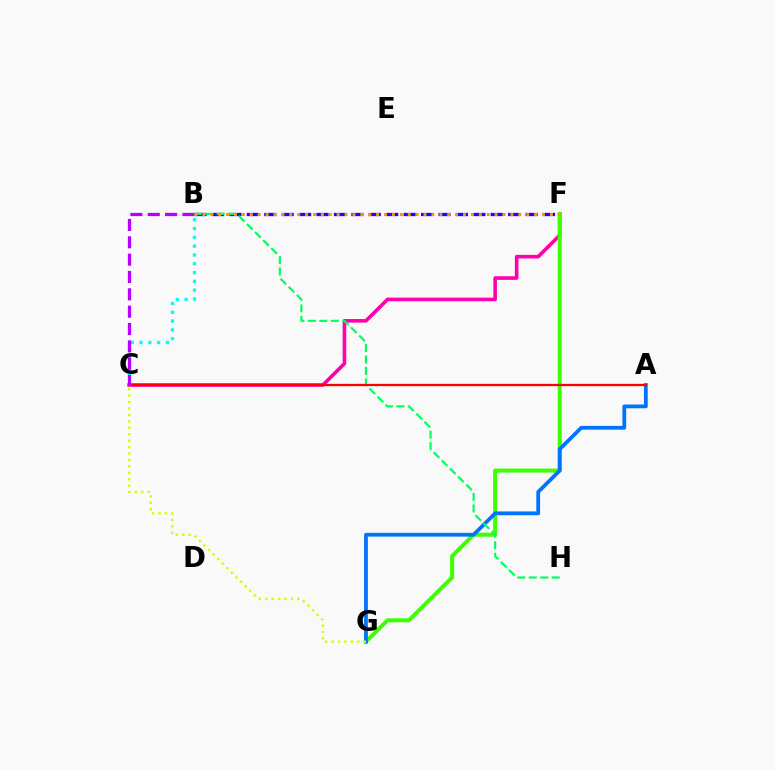{('C', 'F'): [{'color': '#ff00ac', 'line_style': 'solid', 'thickness': 2.6}], ('B', 'F'): [{'color': '#2500ff', 'line_style': 'dashed', 'thickness': 2.37}, {'color': '#ff9400', 'line_style': 'dotted', 'thickness': 2.15}], ('F', 'G'): [{'color': '#3dff00', 'line_style': 'solid', 'thickness': 2.89}], ('A', 'G'): [{'color': '#0074ff', 'line_style': 'solid', 'thickness': 2.72}], ('B', 'H'): [{'color': '#00ff5c', 'line_style': 'dashed', 'thickness': 1.56}], ('A', 'C'): [{'color': '#ff0000', 'line_style': 'solid', 'thickness': 1.64}], ('B', 'C'): [{'color': '#00fff6', 'line_style': 'dotted', 'thickness': 2.39}, {'color': '#b900ff', 'line_style': 'dashed', 'thickness': 2.36}], ('C', 'G'): [{'color': '#d1ff00', 'line_style': 'dotted', 'thickness': 1.75}]}